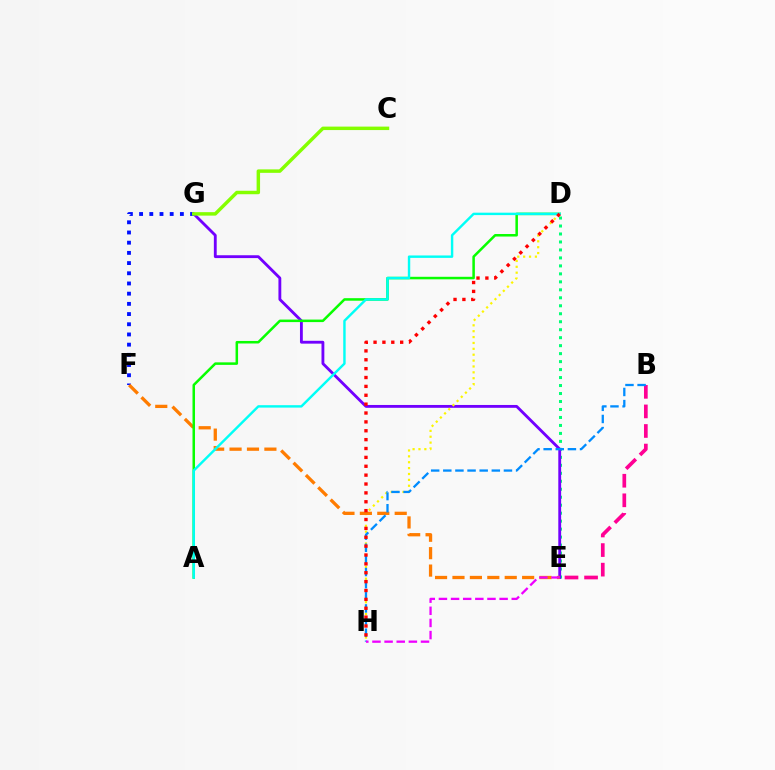{('D', 'E'): [{'color': '#00ff74', 'line_style': 'dotted', 'thickness': 2.17}], ('F', 'G'): [{'color': '#0010ff', 'line_style': 'dotted', 'thickness': 2.77}], ('E', 'G'): [{'color': '#7200ff', 'line_style': 'solid', 'thickness': 2.05}], ('D', 'H'): [{'color': '#fcf500', 'line_style': 'dotted', 'thickness': 1.6}, {'color': '#ff0000', 'line_style': 'dotted', 'thickness': 2.41}], ('B', 'E'): [{'color': '#ff0094', 'line_style': 'dashed', 'thickness': 2.66}], ('E', 'F'): [{'color': '#ff7c00', 'line_style': 'dashed', 'thickness': 2.37}], ('B', 'H'): [{'color': '#008cff', 'line_style': 'dashed', 'thickness': 1.65}], ('A', 'D'): [{'color': '#08ff00', 'line_style': 'solid', 'thickness': 1.81}, {'color': '#00fff6', 'line_style': 'solid', 'thickness': 1.74}], ('E', 'H'): [{'color': '#ee00ff', 'line_style': 'dashed', 'thickness': 1.65}], ('C', 'G'): [{'color': '#84ff00', 'line_style': 'solid', 'thickness': 2.49}]}